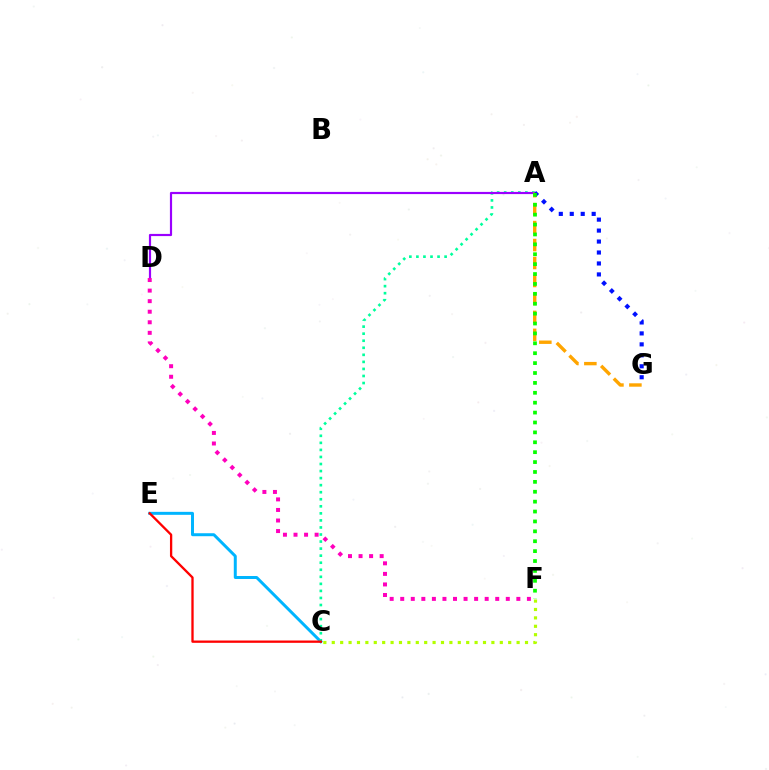{('C', 'E'): [{'color': '#00b5ff', 'line_style': 'solid', 'thickness': 2.14}, {'color': '#ff0000', 'line_style': 'solid', 'thickness': 1.66}], ('A', 'C'): [{'color': '#00ff9d', 'line_style': 'dotted', 'thickness': 1.92}], ('A', 'D'): [{'color': '#9b00ff', 'line_style': 'solid', 'thickness': 1.57}], ('A', 'G'): [{'color': '#ffa500', 'line_style': 'dashed', 'thickness': 2.44}, {'color': '#0010ff', 'line_style': 'dotted', 'thickness': 2.98}], ('C', 'F'): [{'color': '#b3ff00', 'line_style': 'dotted', 'thickness': 2.28}], ('D', 'F'): [{'color': '#ff00bd', 'line_style': 'dotted', 'thickness': 2.87}], ('A', 'F'): [{'color': '#08ff00', 'line_style': 'dotted', 'thickness': 2.69}]}